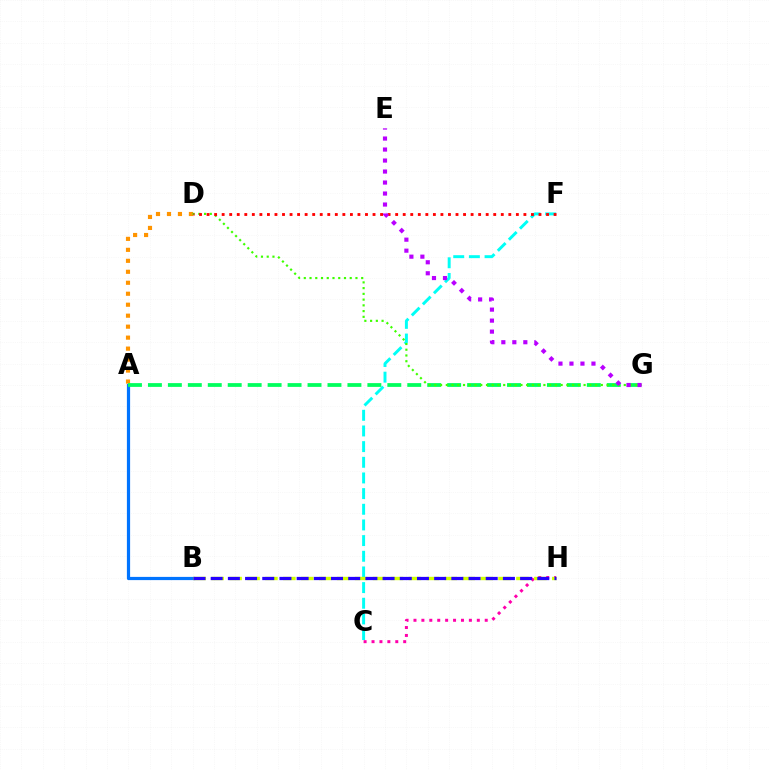{('A', 'D'): [{'color': '#ff9400', 'line_style': 'dotted', 'thickness': 2.98}], ('C', 'F'): [{'color': '#00fff6', 'line_style': 'dashed', 'thickness': 2.13}], ('A', 'B'): [{'color': '#0074ff', 'line_style': 'solid', 'thickness': 2.31}], ('C', 'H'): [{'color': '#ff00ac', 'line_style': 'dotted', 'thickness': 2.15}], ('A', 'G'): [{'color': '#00ff5c', 'line_style': 'dashed', 'thickness': 2.71}], ('B', 'H'): [{'color': '#d1ff00', 'line_style': 'dashed', 'thickness': 2.44}, {'color': '#2500ff', 'line_style': 'dashed', 'thickness': 2.34}], ('D', 'G'): [{'color': '#3dff00', 'line_style': 'dotted', 'thickness': 1.56}], ('D', 'F'): [{'color': '#ff0000', 'line_style': 'dotted', 'thickness': 2.05}], ('E', 'G'): [{'color': '#b900ff', 'line_style': 'dotted', 'thickness': 2.99}]}